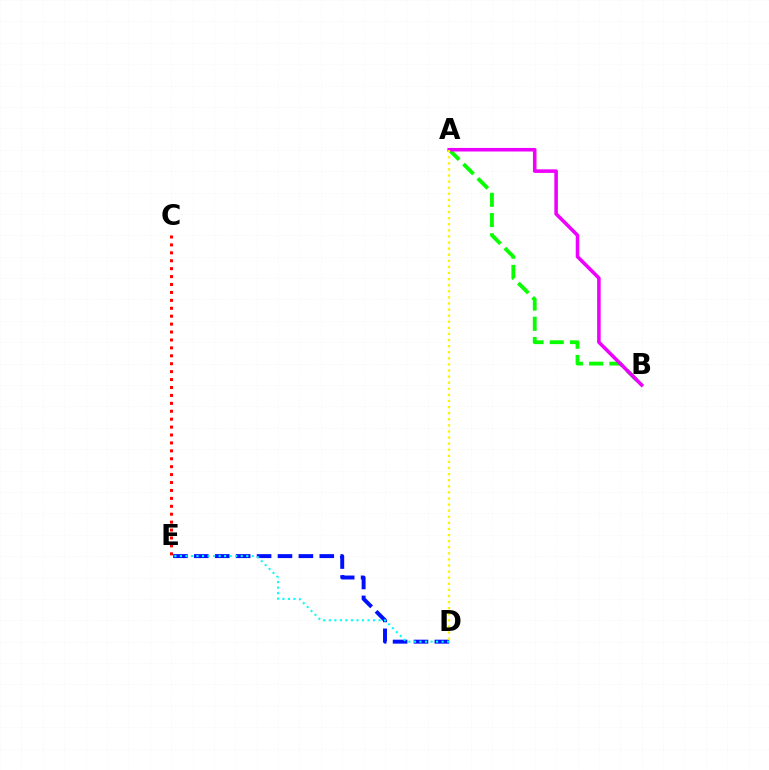{('D', 'E'): [{'color': '#0010ff', 'line_style': 'dashed', 'thickness': 2.84}, {'color': '#00fff6', 'line_style': 'dotted', 'thickness': 1.5}], ('A', 'B'): [{'color': '#08ff00', 'line_style': 'dashed', 'thickness': 2.75}, {'color': '#ee00ff', 'line_style': 'solid', 'thickness': 2.56}], ('C', 'E'): [{'color': '#ff0000', 'line_style': 'dotted', 'thickness': 2.15}], ('A', 'D'): [{'color': '#fcf500', 'line_style': 'dotted', 'thickness': 1.66}]}